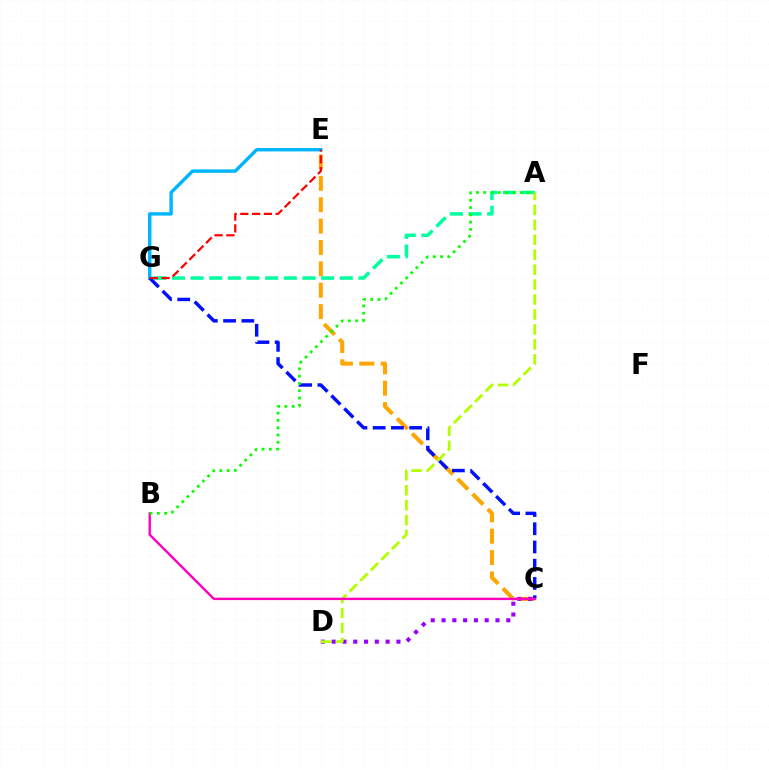{('E', 'G'): [{'color': '#00b5ff', 'line_style': 'solid', 'thickness': 2.46}, {'color': '#ff0000', 'line_style': 'dashed', 'thickness': 1.6}], ('C', 'E'): [{'color': '#ffa500', 'line_style': 'dashed', 'thickness': 2.9}], ('C', 'D'): [{'color': '#9b00ff', 'line_style': 'dotted', 'thickness': 2.93}], ('C', 'G'): [{'color': '#0010ff', 'line_style': 'dashed', 'thickness': 2.48}], ('A', 'G'): [{'color': '#00ff9d', 'line_style': 'dashed', 'thickness': 2.53}], ('A', 'D'): [{'color': '#b3ff00', 'line_style': 'dashed', 'thickness': 2.03}], ('B', 'C'): [{'color': '#ff00bd', 'line_style': 'solid', 'thickness': 1.72}], ('A', 'B'): [{'color': '#08ff00', 'line_style': 'dotted', 'thickness': 1.98}]}